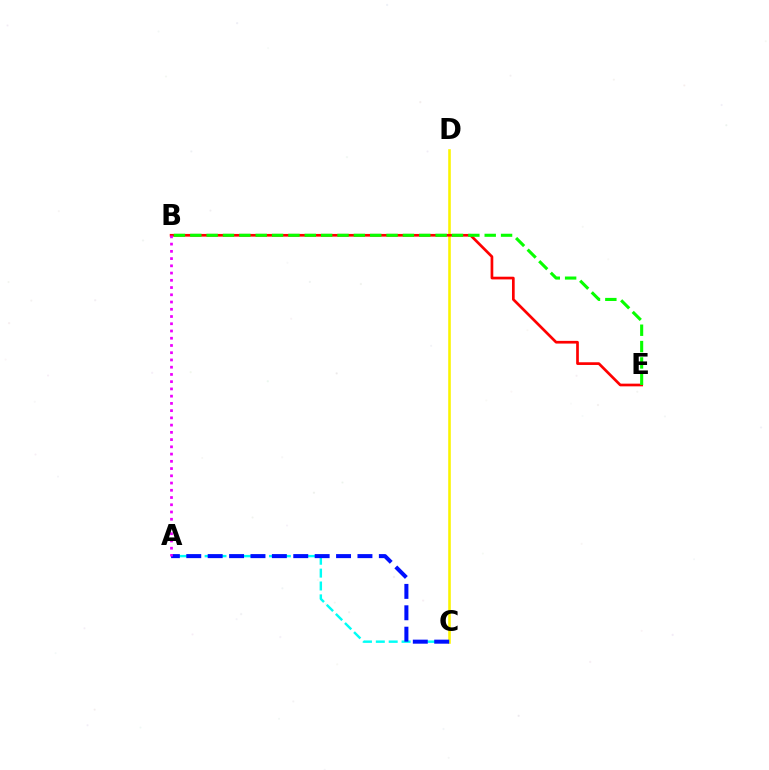{('C', 'D'): [{'color': '#fcf500', 'line_style': 'solid', 'thickness': 1.86}], ('A', 'C'): [{'color': '#00fff6', 'line_style': 'dashed', 'thickness': 1.75}, {'color': '#0010ff', 'line_style': 'dashed', 'thickness': 2.91}], ('B', 'E'): [{'color': '#ff0000', 'line_style': 'solid', 'thickness': 1.94}, {'color': '#08ff00', 'line_style': 'dashed', 'thickness': 2.22}], ('A', 'B'): [{'color': '#ee00ff', 'line_style': 'dotted', 'thickness': 1.97}]}